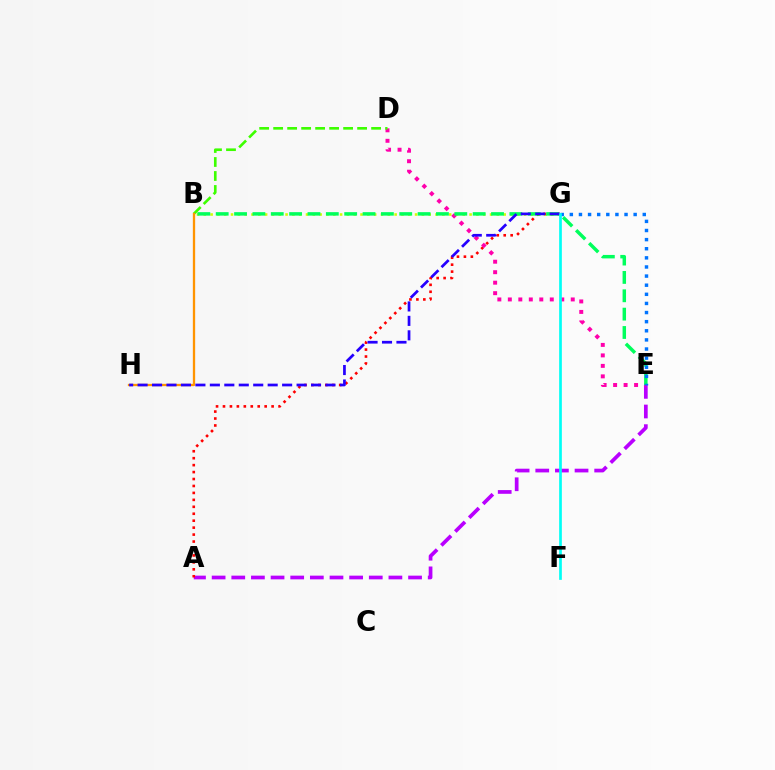{('B', 'G'): [{'color': '#d1ff00', 'line_style': 'dotted', 'thickness': 1.85}], ('A', 'E'): [{'color': '#b900ff', 'line_style': 'dashed', 'thickness': 2.67}], ('A', 'G'): [{'color': '#ff0000', 'line_style': 'dotted', 'thickness': 1.89}], ('D', 'E'): [{'color': '#ff00ac', 'line_style': 'dotted', 'thickness': 2.85}], ('B', 'E'): [{'color': '#00ff5c', 'line_style': 'dashed', 'thickness': 2.49}], ('B', 'D'): [{'color': '#3dff00', 'line_style': 'dashed', 'thickness': 1.9}], ('E', 'G'): [{'color': '#0074ff', 'line_style': 'dotted', 'thickness': 2.48}], ('B', 'H'): [{'color': '#ff9400', 'line_style': 'solid', 'thickness': 1.66}], ('G', 'H'): [{'color': '#2500ff', 'line_style': 'dashed', 'thickness': 1.96}], ('F', 'G'): [{'color': '#00fff6', 'line_style': 'solid', 'thickness': 1.94}]}